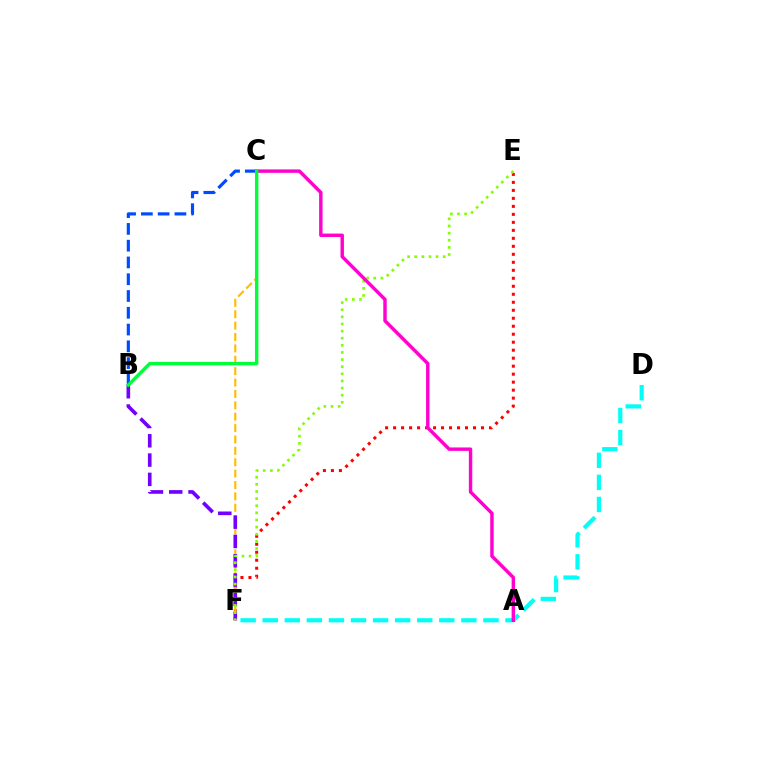{('E', 'F'): [{'color': '#ff0000', 'line_style': 'dotted', 'thickness': 2.17}, {'color': '#84ff00', 'line_style': 'dotted', 'thickness': 1.94}], ('C', 'F'): [{'color': '#ffbd00', 'line_style': 'dashed', 'thickness': 1.55}], ('B', 'C'): [{'color': '#004bff', 'line_style': 'dashed', 'thickness': 2.28}, {'color': '#00ff39', 'line_style': 'solid', 'thickness': 2.43}], ('B', 'F'): [{'color': '#7200ff', 'line_style': 'dashed', 'thickness': 2.62}], ('D', 'F'): [{'color': '#00fff6', 'line_style': 'dashed', 'thickness': 3.0}], ('A', 'C'): [{'color': '#ff00cf', 'line_style': 'solid', 'thickness': 2.46}]}